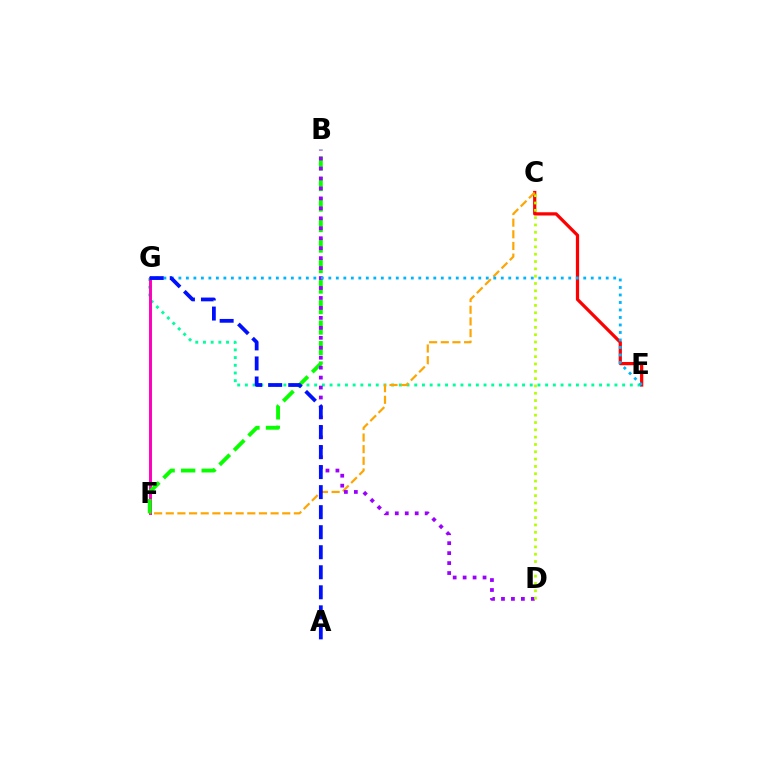{('E', 'G'): [{'color': '#00ff9d', 'line_style': 'dotted', 'thickness': 2.09}, {'color': '#00b5ff', 'line_style': 'dotted', 'thickness': 2.04}], ('C', 'E'): [{'color': '#ff0000', 'line_style': 'solid', 'thickness': 2.33}], ('F', 'G'): [{'color': '#ff00bd', 'line_style': 'solid', 'thickness': 2.13}], ('C', 'F'): [{'color': '#ffa500', 'line_style': 'dashed', 'thickness': 1.58}], ('B', 'F'): [{'color': '#08ff00', 'line_style': 'dashed', 'thickness': 2.79}], ('B', 'D'): [{'color': '#9b00ff', 'line_style': 'dotted', 'thickness': 2.71}], ('A', 'G'): [{'color': '#0010ff', 'line_style': 'dashed', 'thickness': 2.72}], ('C', 'D'): [{'color': '#b3ff00', 'line_style': 'dotted', 'thickness': 1.99}]}